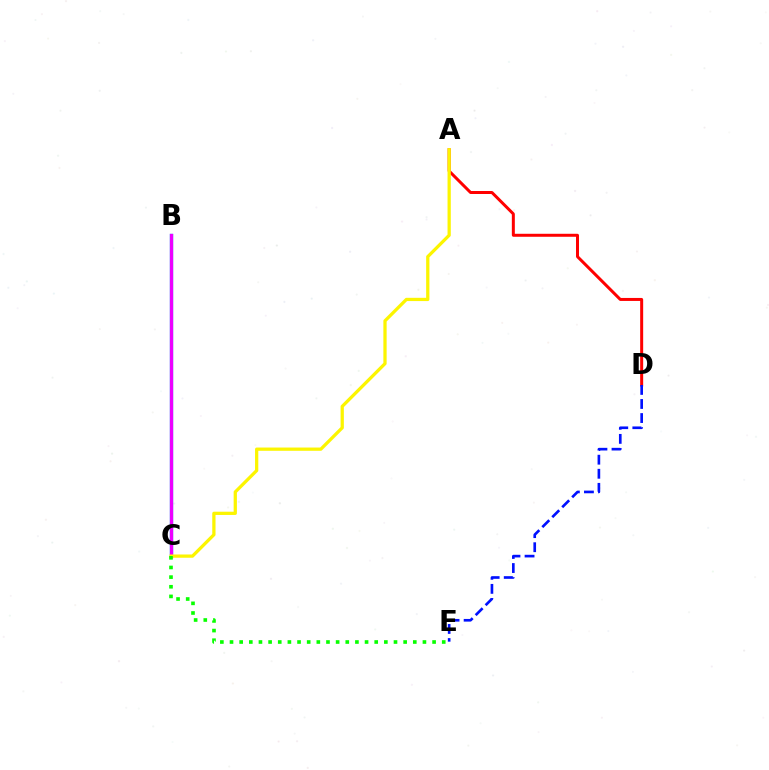{('A', 'D'): [{'color': '#ff0000', 'line_style': 'solid', 'thickness': 2.16}], ('B', 'C'): [{'color': '#00fff6', 'line_style': 'solid', 'thickness': 2.43}, {'color': '#ee00ff', 'line_style': 'solid', 'thickness': 2.41}], ('D', 'E'): [{'color': '#0010ff', 'line_style': 'dashed', 'thickness': 1.91}], ('A', 'C'): [{'color': '#fcf500', 'line_style': 'solid', 'thickness': 2.34}], ('C', 'E'): [{'color': '#08ff00', 'line_style': 'dotted', 'thickness': 2.62}]}